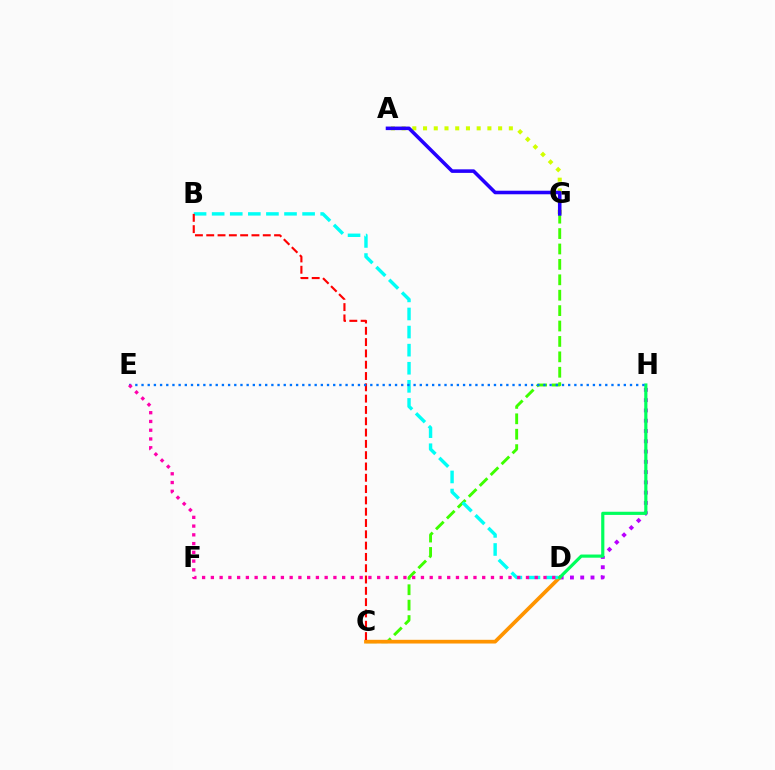{('D', 'H'): [{'color': '#b900ff', 'line_style': 'dotted', 'thickness': 2.79}, {'color': '#00ff5c', 'line_style': 'solid', 'thickness': 2.28}], ('C', 'G'): [{'color': '#3dff00', 'line_style': 'dashed', 'thickness': 2.09}], ('A', 'G'): [{'color': '#d1ff00', 'line_style': 'dotted', 'thickness': 2.91}, {'color': '#2500ff', 'line_style': 'solid', 'thickness': 2.56}], ('C', 'D'): [{'color': '#ff9400', 'line_style': 'solid', 'thickness': 2.68}], ('B', 'D'): [{'color': '#00fff6', 'line_style': 'dashed', 'thickness': 2.46}], ('B', 'C'): [{'color': '#ff0000', 'line_style': 'dashed', 'thickness': 1.54}], ('E', 'H'): [{'color': '#0074ff', 'line_style': 'dotted', 'thickness': 1.68}], ('D', 'E'): [{'color': '#ff00ac', 'line_style': 'dotted', 'thickness': 2.38}]}